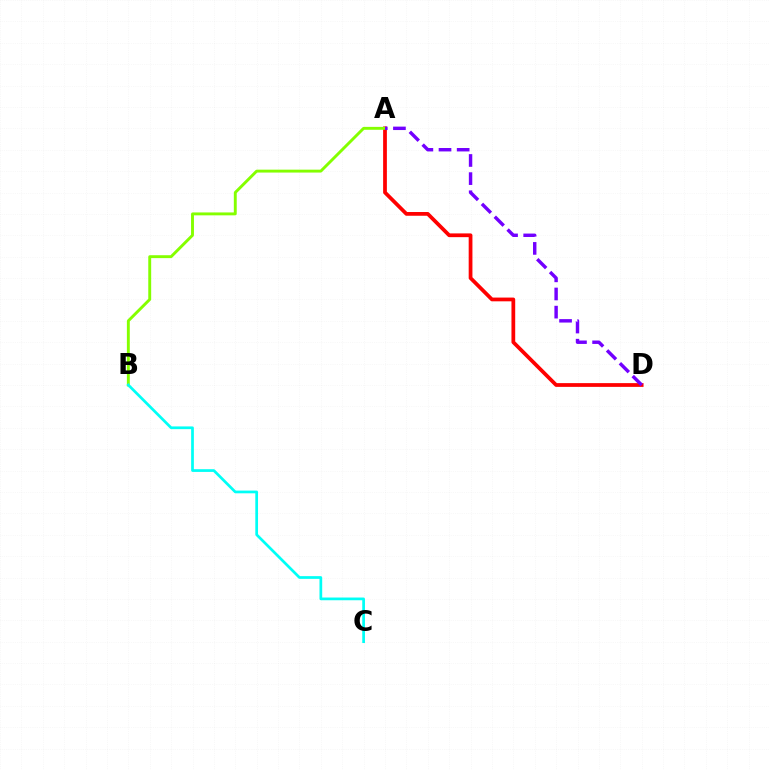{('A', 'D'): [{'color': '#ff0000', 'line_style': 'solid', 'thickness': 2.7}, {'color': '#7200ff', 'line_style': 'dashed', 'thickness': 2.47}], ('A', 'B'): [{'color': '#84ff00', 'line_style': 'solid', 'thickness': 2.09}], ('B', 'C'): [{'color': '#00fff6', 'line_style': 'solid', 'thickness': 1.96}]}